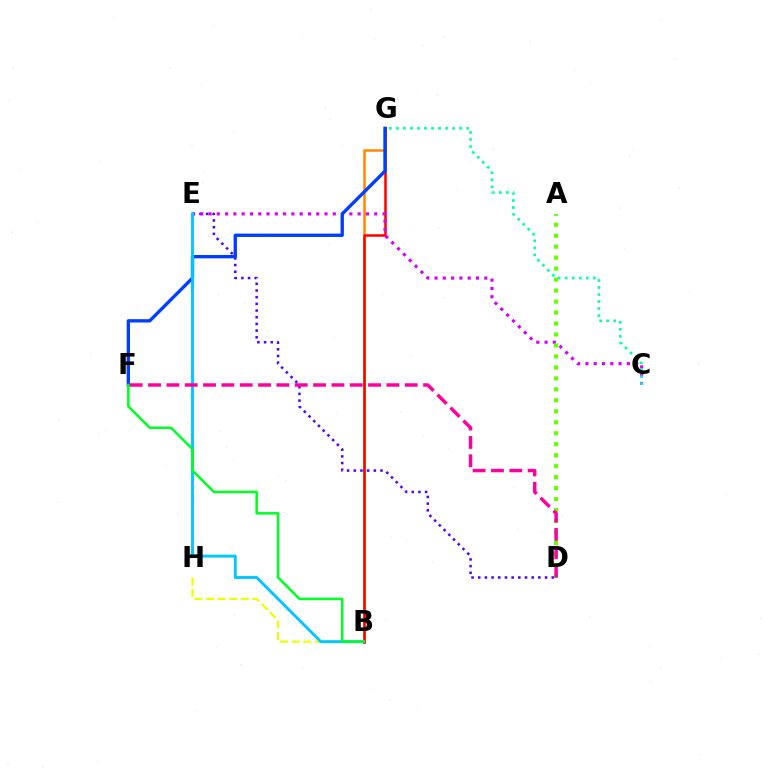{('B', 'G'): [{'color': '#ff8800', 'line_style': 'solid', 'thickness': 1.81}, {'color': '#ff0000', 'line_style': 'solid', 'thickness': 1.82}], ('D', 'E'): [{'color': '#4f00ff', 'line_style': 'dotted', 'thickness': 1.82}], ('C', 'E'): [{'color': '#d600ff', 'line_style': 'dotted', 'thickness': 2.25}], ('B', 'H'): [{'color': '#eeff00', 'line_style': 'dashed', 'thickness': 1.57}], ('F', 'G'): [{'color': '#003fff', 'line_style': 'solid', 'thickness': 2.41}], ('A', 'D'): [{'color': '#66ff00', 'line_style': 'dotted', 'thickness': 2.98}], ('B', 'E'): [{'color': '#00c7ff', 'line_style': 'solid', 'thickness': 2.09}], ('D', 'F'): [{'color': '#ff00a0', 'line_style': 'dashed', 'thickness': 2.49}], ('B', 'F'): [{'color': '#00ff27', 'line_style': 'solid', 'thickness': 1.83}], ('C', 'G'): [{'color': '#00ffaf', 'line_style': 'dotted', 'thickness': 1.91}]}